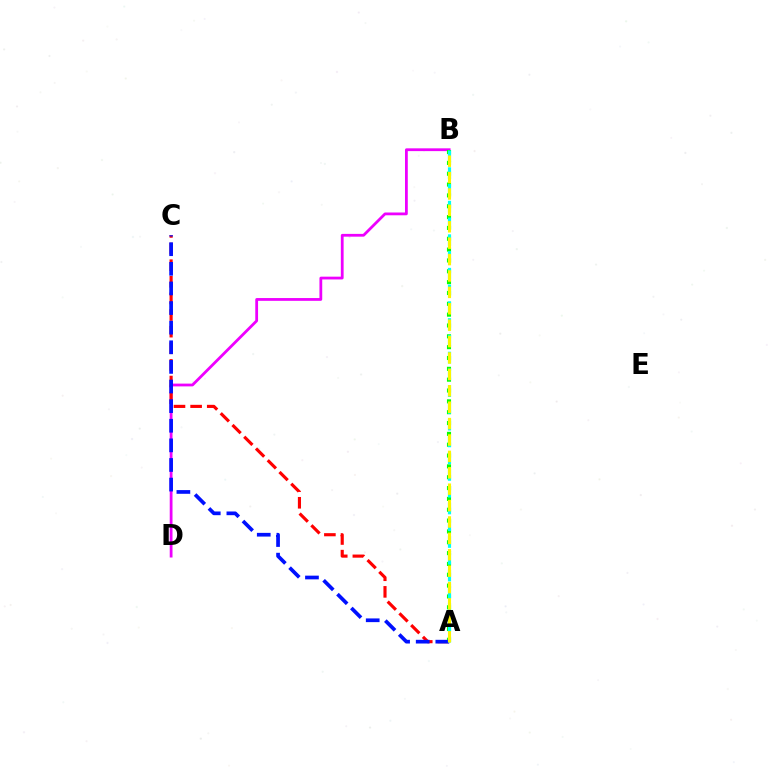{('B', 'D'): [{'color': '#ee00ff', 'line_style': 'solid', 'thickness': 2.0}], ('A', 'B'): [{'color': '#08ff00', 'line_style': 'dotted', 'thickness': 2.95}, {'color': '#00fff6', 'line_style': 'dashed', 'thickness': 2.28}, {'color': '#fcf500', 'line_style': 'dashed', 'thickness': 2.23}], ('A', 'C'): [{'color': '#ff0000', 'line_style': 'dashed', 'thickness': 2.26}, {'color': '#0010ff', 'line_style': 'dashed', 'thickness': 2.66}]}